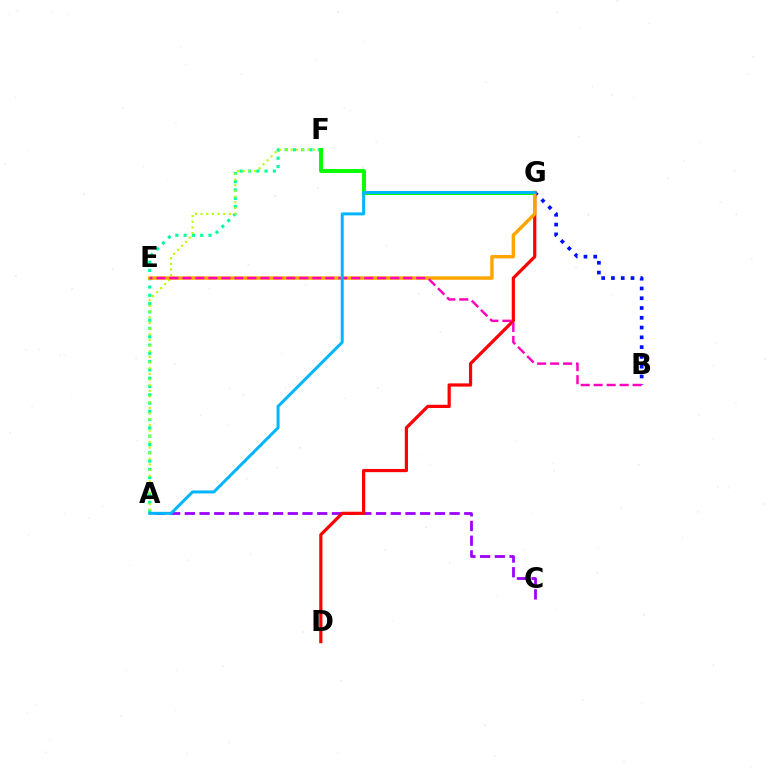{('A', 'C'): [{'color': '#9b00ff', 'line_style': 'dashed', 'thickness': 2.0}], ('A', 'F'): [{'color': '#00ff9d', 'line_style': 'dotted', 'thickness': 2.25}, {'color': '#b3ff00', 'line_style': 'dotted', 'thickness': 1.54}], ('D', 'G'): [{'color': '#ff0000', 'line_style': 'solid', 'thickness': 2.31}], ('F', 'G'): [{'color': '#08ff00', 'line_style': 'solid', 'thickness': 2.84}], ('B', 'G'): [{'color': '#0010ff', 'line_style': 'dotted', 'thickness': 2.66}], ('E', 'G'): [{'color': '#ffa500', 'line_style': 'solid', 'thickness': 2.48}], ('B', 'E'): [{'color': '#ff00bd', 'line_style': 'dashed', 'thickness': 1.76}], ('A', 'G'): [{'color': '#00b5ff', 'line_style': 'solid', 'thickness': 2.14}]}